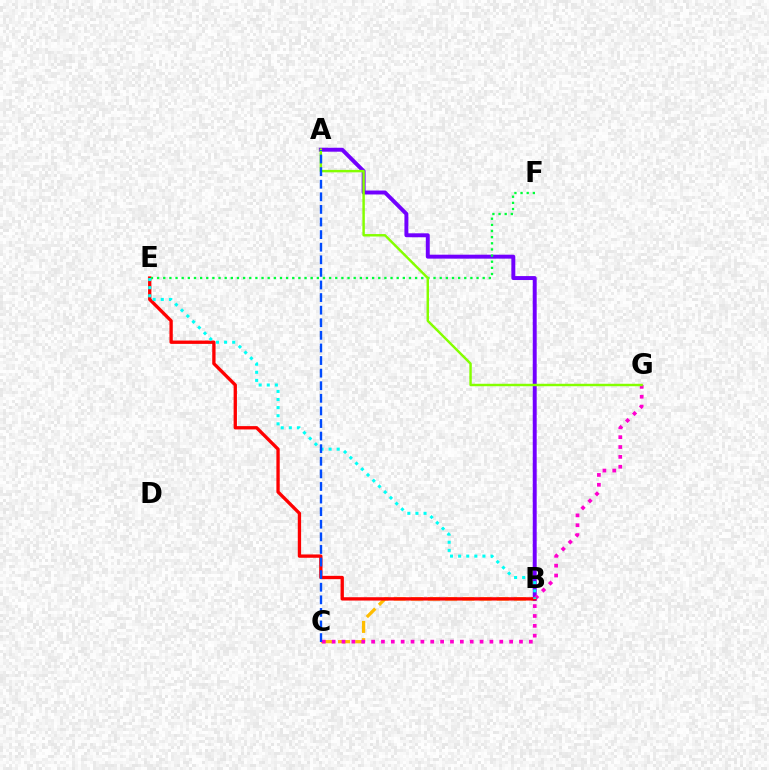{('B', 'C'): [{'color': '#ffbd00', 'line_style': 'dashed', 'thickness': 2.33}], ('A', 'B'): [{'color': '#7200ff', 'line_style': 'solid', 'thickness': 2.84}], ('C', 'G'): [{'color': '#ff00cf', 'line_style': 'dotted', 'thickness': 2.68}], ('B', 'E'): [{'color': '#ff0000', 'line_style': 'solid', 'thickness': 2.39}, {'color': '#00fff6', 'line_style': 'dotted', 'thickness': 2.2}], ('E', 'F'): [{'color': '#00ff39', 'line_style': 'dotted', 'thickness': 1.67}], ('A', 'G'): [{'color': '#84ff00', 'line_style': 'solid', 'thickness': 1.76}], ('A', 'C'): [{'color': '#004bff', 'line_style': 'dashed', 'thickness': 1.71}]}